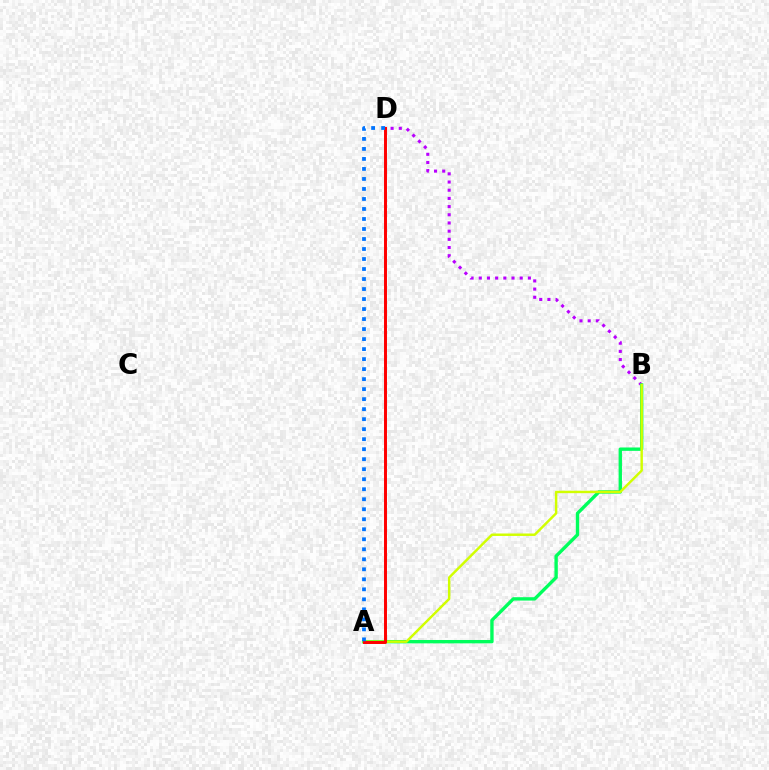{('B', 'D'): [{'color': '#b900ff', 'line_style': 'dotted', 'thickness': 2.22}], ('A', 'B'): [{'color': '#00ff5c', 'line_style': 'solid', 'thickness': 2.42}, {'color': '#d1ff00', 'line_style': 'solid', 'thickness': 1.76}], ('A', 'D'): [{'color': '#ff0000', 'line_style': 'solid', 'thickness': 2.13}, {'color': '#0074ff', 'line_style': 'dotted', 'thickness': 2.72}]}